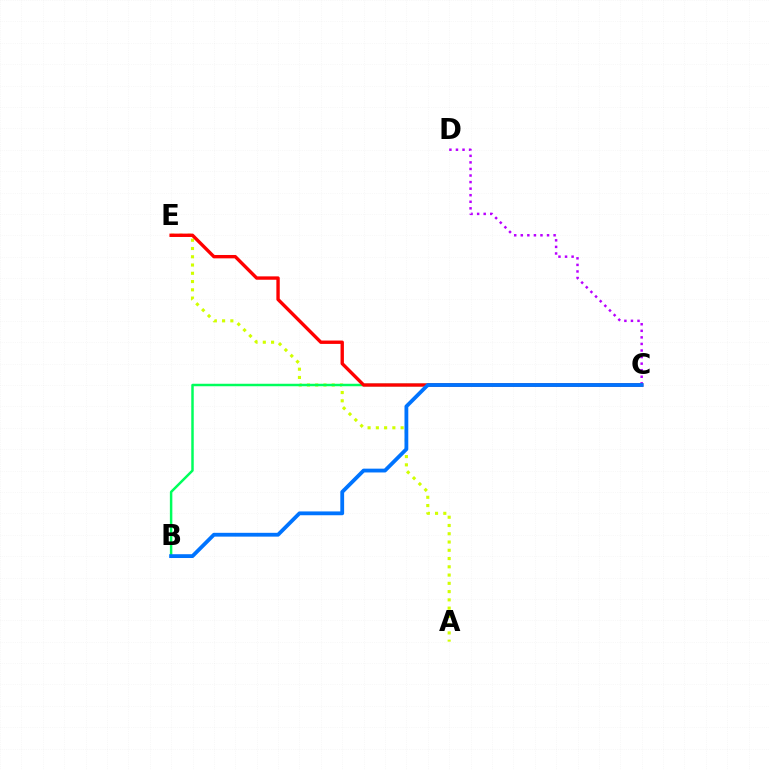{('A', 'E'): [{'color': '#d1ff00', 'line_style': 'dotted', 'thickness': 2.25}], ('B', 'C'): [{'color': '#00ff5c', 'line_style': 'solid', 'thickness': 1.78}, {'color': '#0074ff', 'line_style': 'solid', 'thickness': 2.74}], ('C', 'D'): [{'color': '#b900ff', 'line_style': 'dotted', 'thickness': 1.78}], ('C', 'E'): [{'color': '#ff0000', 'line_style': 'solid', 'thickness': 2.42}]}